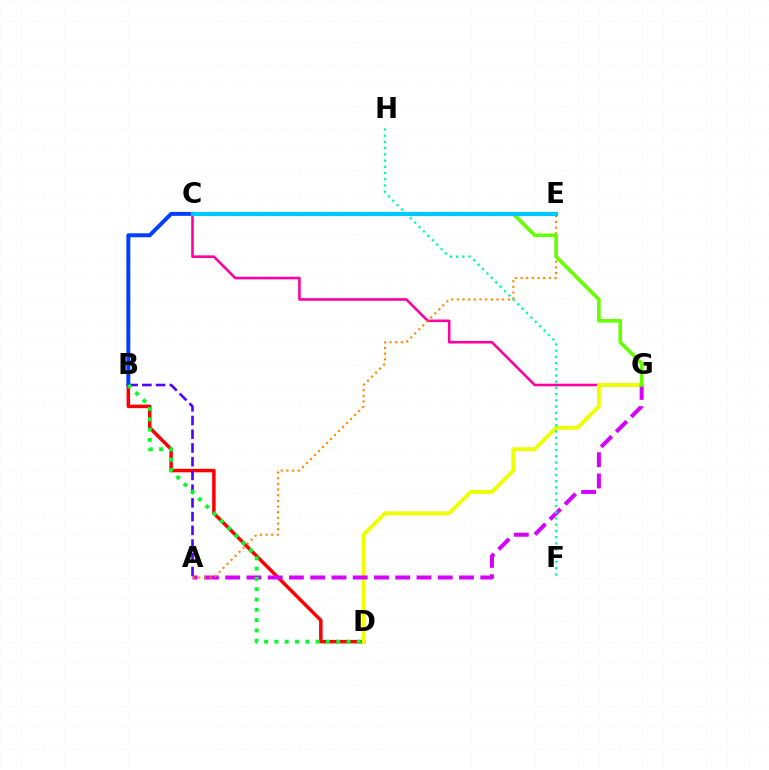{('B', 'D'): [{'color': '#ff0000', 'line_style': 'solid', 'thickness': 2.51}, {'color': '#00ff27', 'line_style': 'dotted', 'thickness': 2.8}], ('C', 'G'): [{'color': '#ff00a0', 'line_style': 'solid', 'thickness': 1.87}, {'color': '#66ff00', 'line_style': 'solid', 'thickness': 2.61}], ('A', 'B'): [{'color': '#4f00ff', 'line_style': 'dashed', 'thickness': 1.86}], ('D', 'G'): [{'color': '#eeff00', 'line_style': 'solid', 'thickness': 2.8}], ('A', 'G'): [{'color': '#d600ff', 'line_style': 'dashed', 'thickness': 2.89}], ('A', 'E'): [{'color': '#ff8800', 'line_style': 'dotted', 'thickness': 1.54}], ('F', 'H'): [{'color': '#00ffaf', 'line_style': 'dotted', 'thickness': 1.69}], ('B', 'C'): [{'color': '#003fff', 'line_style': 'solid', 'thickness': 2.85}], ('C', 'E'): [{'color': '#00c7ff', 'line_style': 'solid', 'thickness': 3.0}]}